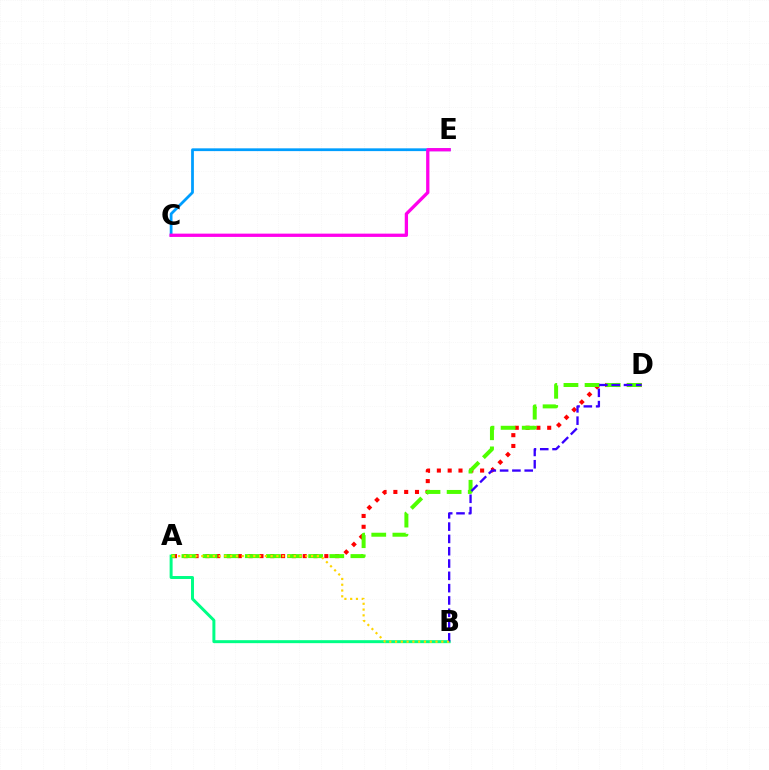{('A', 'D'): [{'color': '#ff0000', 'line_style': 'dotted', 'thickness': 2.94}, {'color': '#4fff00', 'line_style': 'dashed', 'thickness': 2.87}], ('A', 'B'): [{'color': '#00ff86', 'line_style': 'solid', 'thickness': 2.14}, {'color': '#ffd500', 'line_style': 'dotted', 'thickness': 1.57}], ('C', 'E'): [{'color': '#009eff', 'line_style': 'solid', 'thickness': 2.0}, {'color': '#ff00ed', 'line_style': 'solid', 'thickness': 2.37}], ('B', 'D'): [{'color': '#3700ff', 'line_style': 'dashed', 'thickness': 1.67}]}